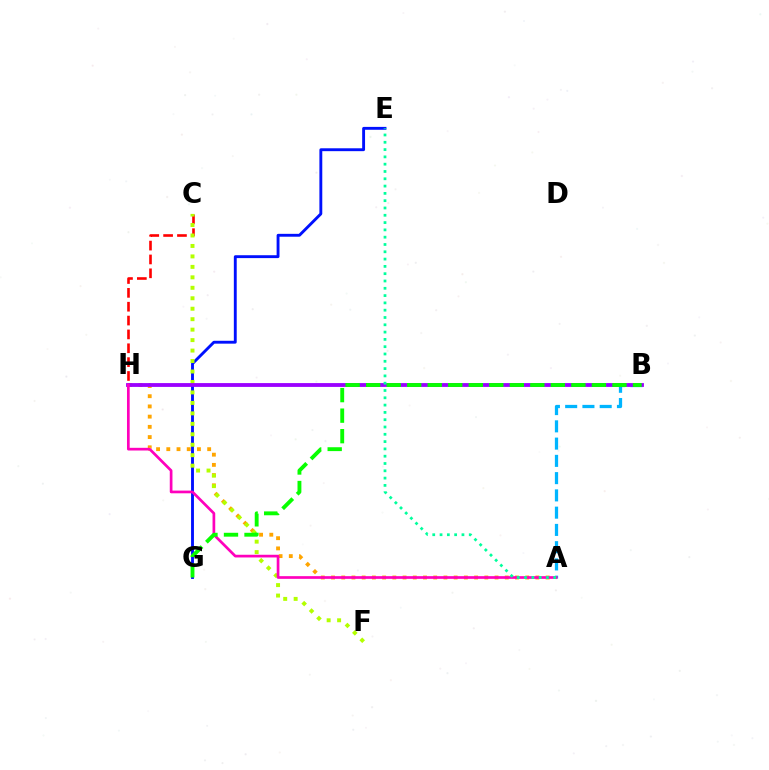{('E', 'G'): [{'color': '#0010ff', 'line_style': 'solid', 'thickness': 2.07}], ('A', 'H'): [{'color': '#ffa500', 'line_style': 'dotted', 'thickness': 2.78}, {'color': '#ff00bd', 'line_style': 'solid', 'thickness': 1.94}], ('A', 'B'): [{'color': '#00b5ff', 'line_style': 'dashed', 'thickness': 2.34}], ('C', 'H'): [{'color': '#ff0000', 'line_style': 'dashed', 'thickness': 1.88}], ('C', 'F'): [{'color': '#b3ff00', 'line_style': 'dotted', 'thickness': 2.84}], ('B', 'H'): [{'color': '#9b00ff', 'line_style': 'solid', 'thickness': 2.75}], ('B', 'G'): [{'color': '#08ff00', 'line_style': 'dashed', 'thickness': 2.79}], ('A', 'E'): [{'color': '#00ff9d', 'line_style': 'dotted', 'thickness': 1.98}]}